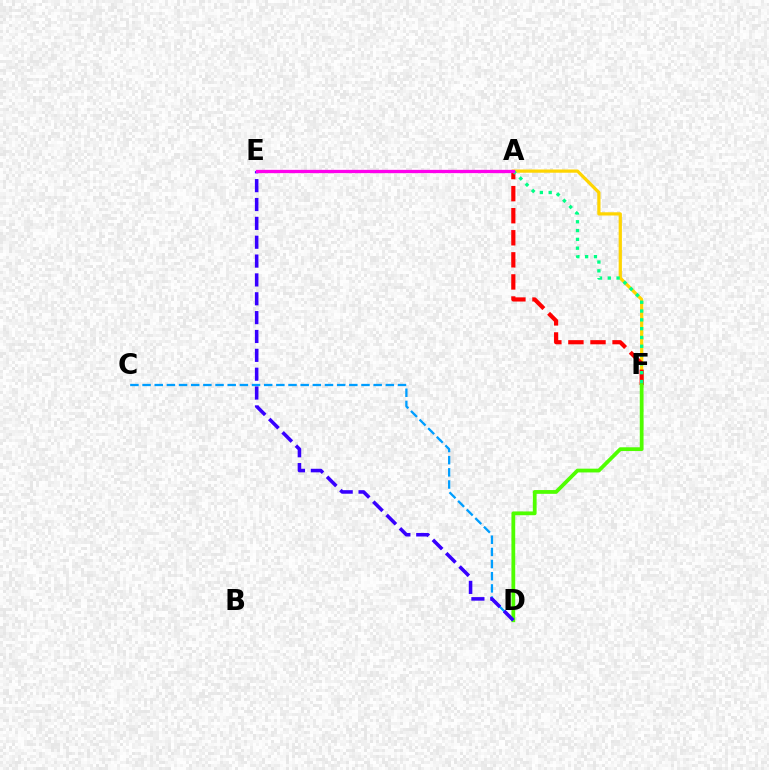{('A', 'F'): [{'color': '#ffd500', 'line_style': 'solid', 'thickness': 2.33}, {'color': '#ff0000', 'line_style': 'dashed', 'thickness': 3.0}, {'color': '#00ff86', 'line_style': 'dotted', 'thickness': 2.39}], ('D', 'F'): [{'color': '#4fff00', 'line_style': 'solid', 'thickness': 2.72}], ('C', 'D'): [{'color': '#009eff', 'line_style': 'dashed', 'thickness': 1.65}], ('D', 'E'): [{'color': '#3700ff', 'line_style': 'dashed', 'thickness': 2.56}], ('A', 'E'): [{'color': '#ff00ed', 'line_style': 'solid', 'thickness': 2.37}]}